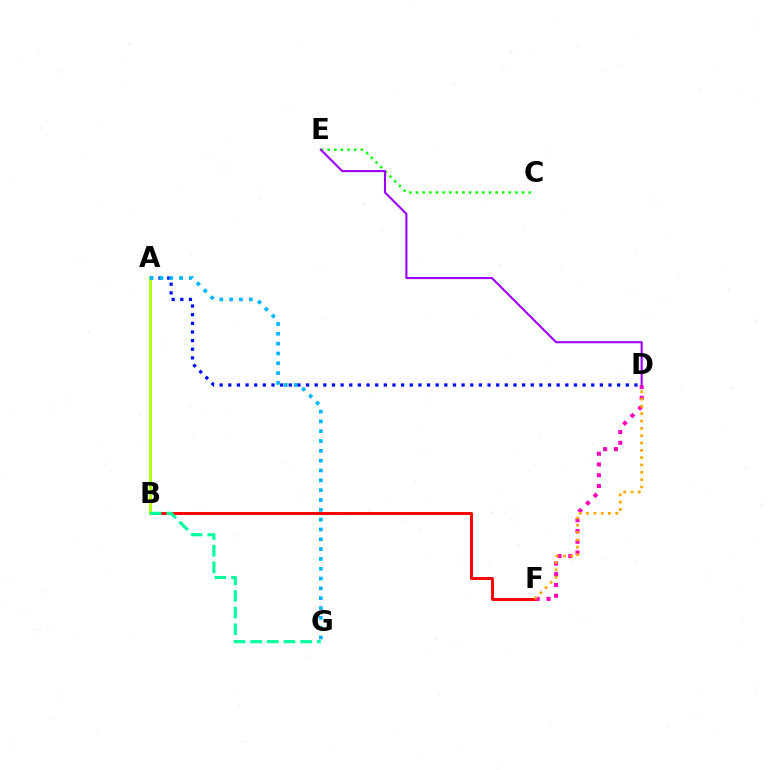{('B', 'F'): [{'color': '#ff0000', 'line_style': 'solid', 'thickness': 2.1}], ('D', 'F'): [{'color': '#ff00bd', 'line_style': 'dotted', 'thickness': 2.93}, {'color': '#ffa500', 'line_style': 'dotted', 'thickness': 1.99}], ('A', 'D'): [{'color': '#0010ff', 'line_style': 'dotted', 'thickness': 2.35}], ('A', 'B'): [{'color': '#b3ff00', 'line_style': 'solid', 'thickness': 2.17}], ('C', 'E'): [{'color': '#08ff00', 'line_style': 'dotted', 'thickness': 1.8}], ('B', 'G'): [{'color': '#00ff9d', 'line_style': 'dashed', 'thickness': 2.26}], ('D', 'E'): [{'color': '#9b00ff', 'line_style': 'solid', 'thickness': 1.51}], ('A', 'G'): [{'color': '#00b5ff', 'line_style': 'dotted', 'thickness': 2.67}]}